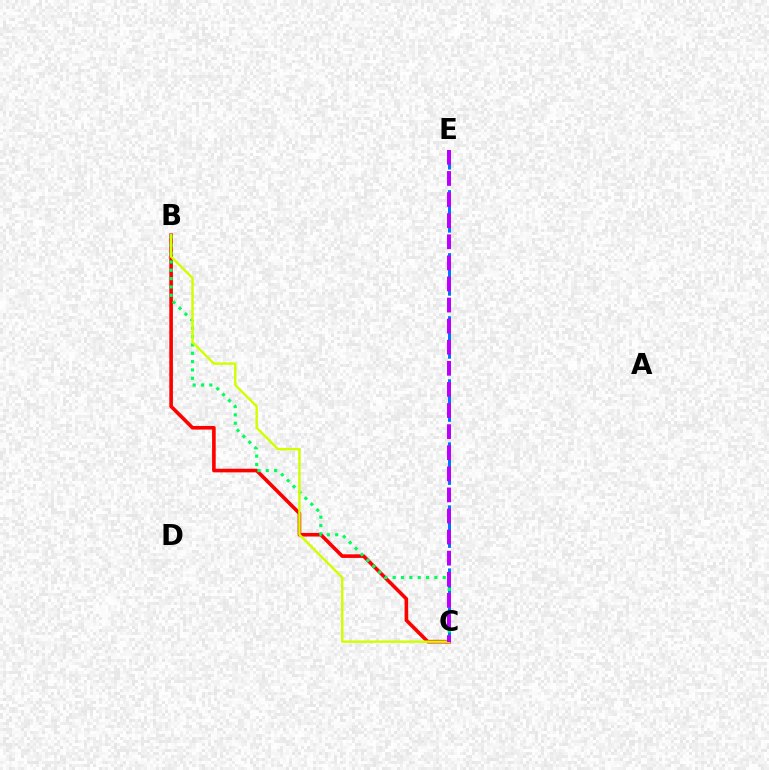{('C', 'E'): [{'color': '#0074ff', 'line_style': 'dashed', 'thickness': 2.14}, {'color': '#b900ff', 'line_style': 'dashed', 'thickness': 2.87}], ('B', 'C'): [{'color': '#ff0000', 'line_style': 'solid', 'thickness': 2.61}, {'color': '#00ff5c', 'line_style': 'dotted', 'thickness': 2.27}, {'color': '#d1ff00', 'line_style': 'solid', 'thickness': 1.75}]}